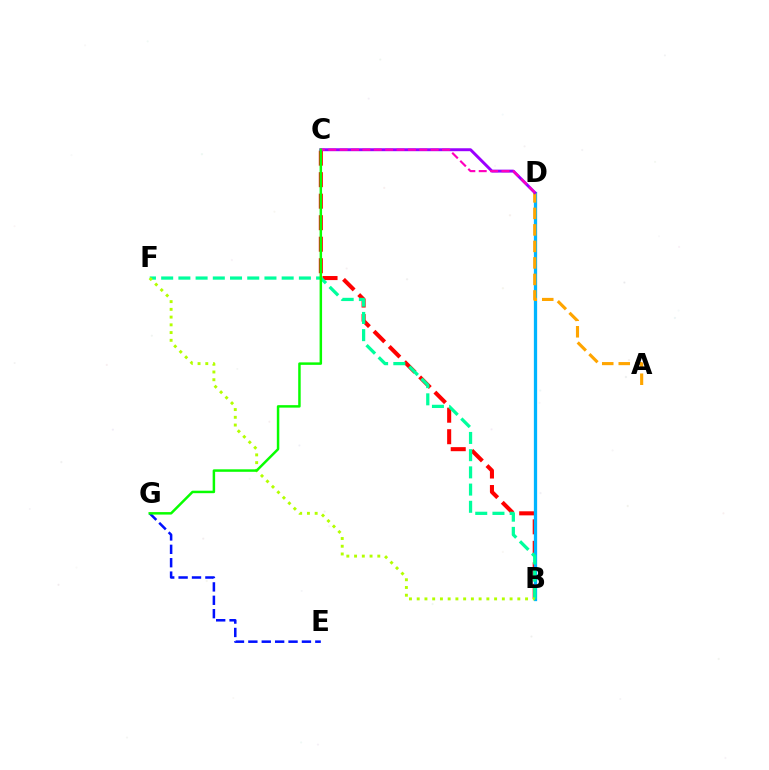{('B', 'C'): [{'color': '#ff0000', 'line_style': 'dashed', 'thickness': 2.92}], ('B', 'D'): [{'color': '#00b5ff', 'line_style': 'solid', 'thickness': 2.36}], ('A', 'D'): [{'color': '#ffa500', 'line_style': 'dashed', 'thickness': 2.24}], ('E', 'G'): [{'color': '#0010ff', 'line_style': 'dashed', 'thickness': 1.82}], ('B', 'F'): [{'color': '#00ff9d', 'line_style': 'dashed', 'thickness': 2.34}, {'color': '#b3ff00', 'line_style': 'dotted', 'thickness': 2.1}], ('C', 'D'): [{'color': '#9b00ff', 'line_style': 'solid', 'thickness': 2.12}, {'color': '#ff00bd', 'line_style': 'dashed', 'thickness': 1.55}], ('C', 'G'): [{'color': '#08ff00', 'line_style': 'solid', 'thickness': 1.79}]}